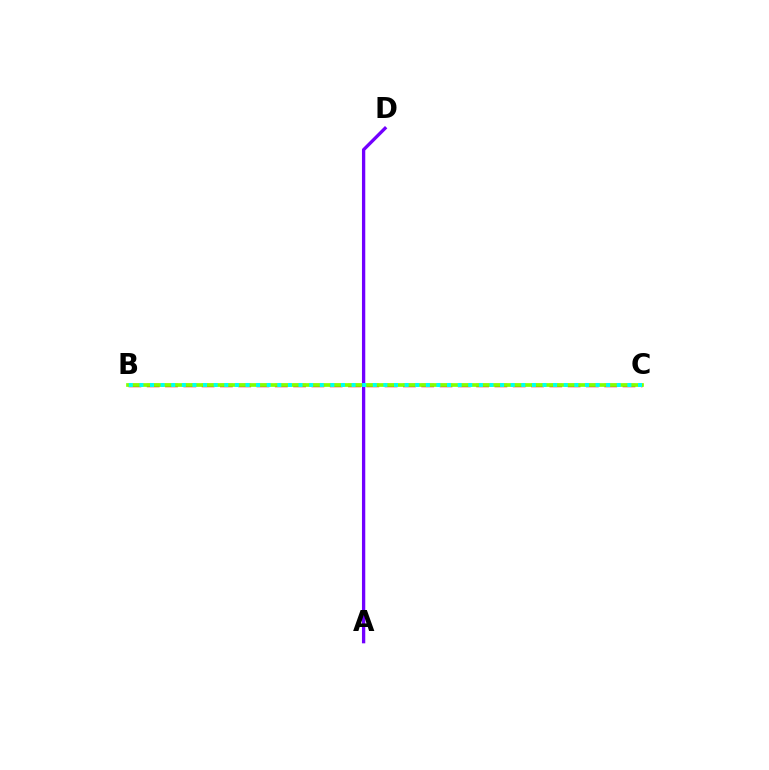{('B', 'C'): [{'color': '#ff0000', 'line_style': 'dashed', 'thickness': 2.49}, {'color': '#84ff00', 'line_style': 'solid', 'thickness': 2.66}, {'color': '#00fff6', 'line_style': 'dotted', 'thickness': 2.88}], ('A', 'D'): [{'color': '#7200ff', 'line_style': 'solid', 'thickness': 2.38}]}